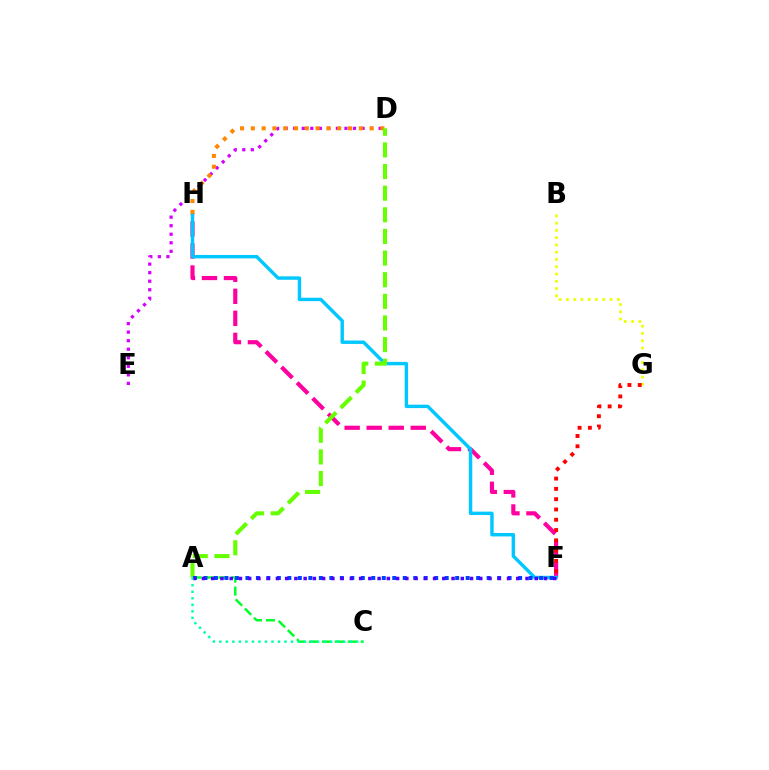{('D', 'E'): [{'color': '#d600ff', 'line_style': 'dotted', 'thickness': 2.32}], ('F', 'H'): [{'color': '#ff00a0', 'line_style': 'dashed', 'thickness': 2.99}, {'color': '#00c7ff', 'line_style': 'solid', 'thickness': 2.46}], ('D', 'H'): [{'color': '#ff8800', 'line_style': 'dotted', 'thickness': 2.93}], ('B', 'G'): [{'color': '#eeff00', 'line_style': 'dotted', 'thickness': 1.98}], ('A', 'D'): [{'color': '#66ff00', 'line_style': 'dashed', 'thickness': 2.94}], ('A', 'C'): [{'color': '#00ff27', 'line_style': 'dashed', 'thickness': 1.76}, {'color': '#00ffaf', 'line_style': 'dotted', 'thickness': 1.77}], ('A', 'F'): [{'color': '#003fff', 'line_style': 'dotted', 'thickness': 2.85}, {'color': '#4f00ff', 'line_style': 'dotted', 'thickness': 2.51}], ('F', 'G'): [{'color': '#ff0000', 'line_style': 'dotted', 'thickness': 2.8}]}